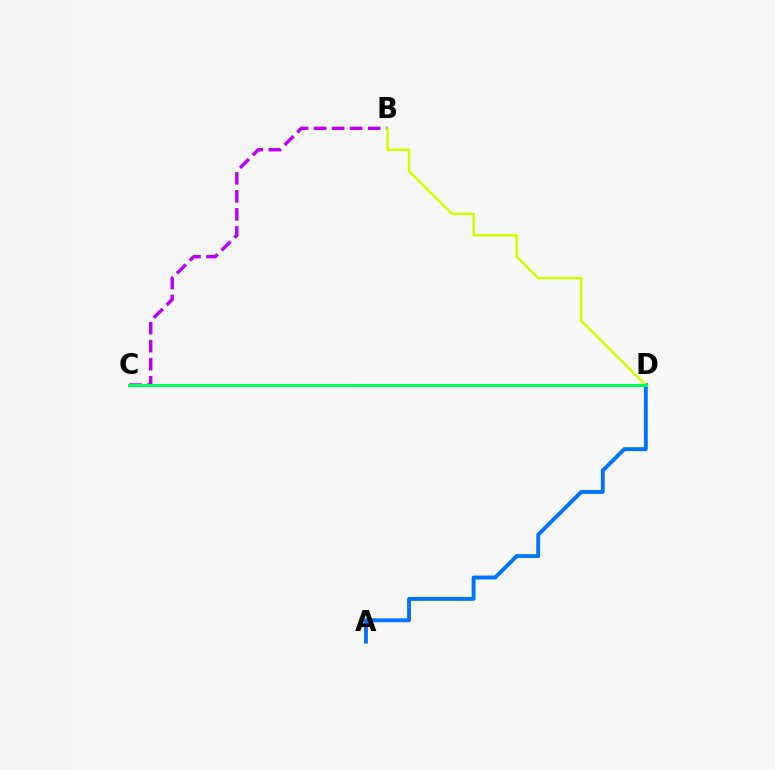{('A', 'D'): [{'color': '#0074ff', 'line_style': 'solid', 'thickness': 2.81}], ('B', 'C'): [{'color': '#b900ff', 'line_style': 'dashed', 'thickness': 2.45}], ('B', 'D'): [{'color': '#d1ff00', 'line_style': 'solid', 'thickness': 1.79}], ('C', 'D'): [{'color': '#ff0000', 'line_style': 'dotted', 'thickness': 1.95}, {'color': '#00ff5c', 'line_style': 'solid', 'thickness': 2.15}]}